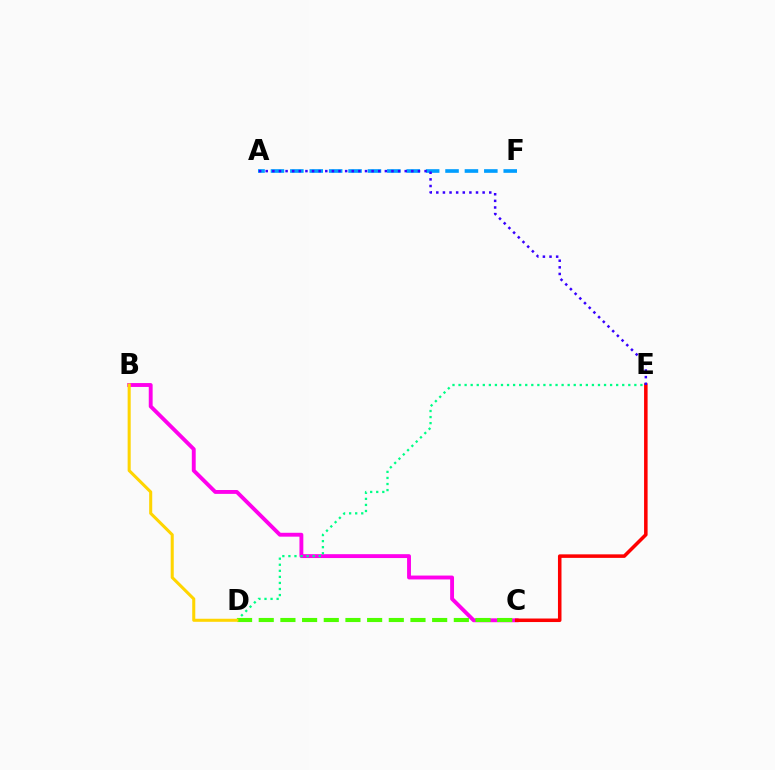{('B', 'C'): [{'color': '#ff00ed', 'line_style': 'solid', 'thickness': 2.79}], ('D', 'E'): [{'color': '#00ff86', 'line_style': 'dotted', 'thickness': 1.65}], ('A', 'F'): [{'color': '#009eff', 'line_style': 'dashed', 'thickness': 2.64}], ('C', 'D'): [{'color': '#4fff00', 'line_style': 'dashed', 'thickness': 2.94}], ('B', 'D'): [{'color': '#ffd500', 'line_style': 'solid', 'thickness': 2.2}], ('C', 'E'): [{'color': '#ff0000', 'line_style': 'solid', 'thickness': 2.54}], ('A', 'E'): [{'color': '#3700ff', 'line_style': 'dotted', 'thickness': 1.8}]}